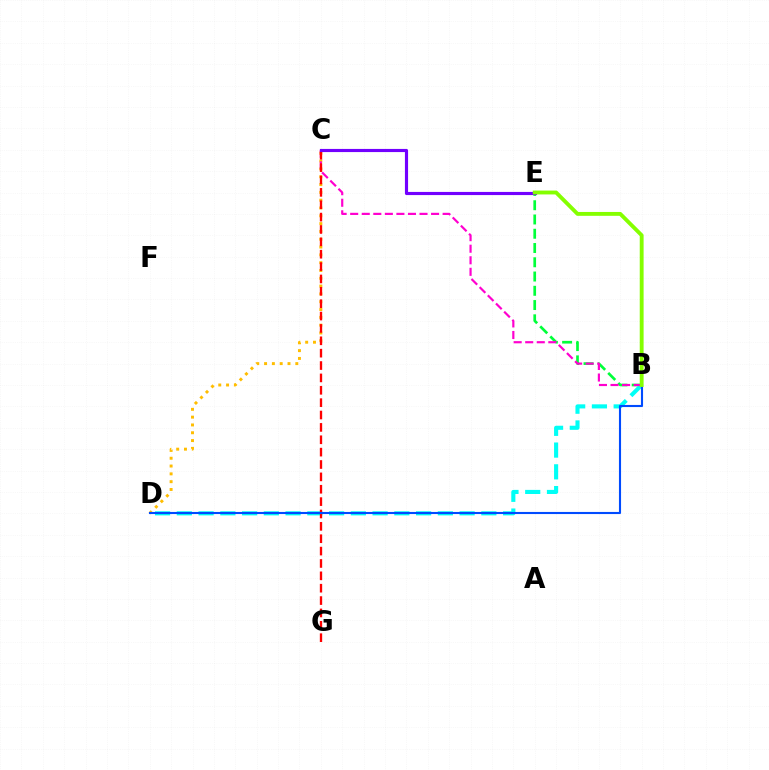{('B', 'E'): [{'color': '#00ff39', 'line_style': 'dashed', 'thickness': 1.94}, {'color': '#84ff00', 'line_style': 'solid', 'thickness': 2.79}], ('B', 'D'): [{'color': '#00fff6', 'line_style': 'dashed', 'thickness': 2.95}, {'color': '#004bff', 'line_style': 'solid', 'thickness': 1.52}], ('C', 'D'): [{'color': '#ffbd00', 'line_style': 'dotted', 'thickness': 2.12}], ('B', 'C'): [{'color': '#ff00cf', 'line_style': 'dashed', 'thickness': 1.57}], ('C', 'G'): [{'color': '#ff0000', 'line_style': 'dashed', 'thickness': 1.68}], ('C', 'E'): [{'color': '#7200ff', 'line_style': 'solid', 'thickness': 2.26}]}